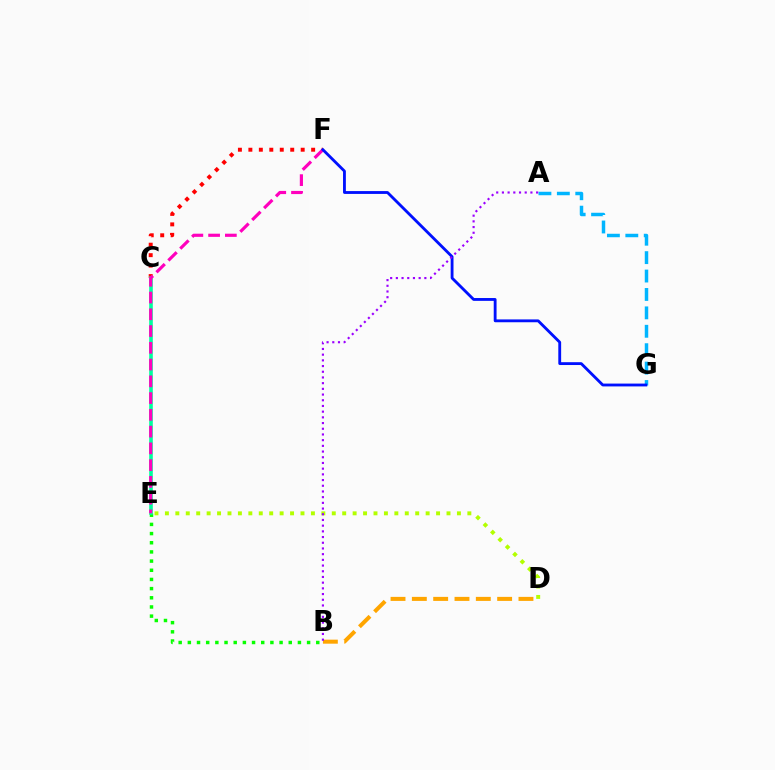{('B', 'E'): [{'color': '#08ff00', 'line_style': 'dotted', 'thickness': 2.49}], ('C', 'F'): [{'color': '#ff0000', 'line_style': 'dotted', 'thickness': 2.84}], ('C', 'E'): [{'color': '#00ff9d', 'line_style': 'solid', 'thickness': 2.6}], ('E', 'F'): [{'color': '#ff00bd', 'line_style': 'dashed', 'thickness': 2.28}], ('B', 'D'): [{'color': '#ffa500', 'line_style': 'dashed', 'thickness': 2.9}], ('A', 'G'): [{'color': '#00b5ff', 'line_style': 'dashed', 'thickness': 2.5}], ('F', 'G'): [{'color': '#0010ff', 'line_style': 'solid', 'thickness': 2.04}], ('D', 'E'): [{'color': '#b3ff00', 'line_style': 'dotted', 'thickness': 2.83}], ('A', 'B'): [{'color': '#9b00ff', 'line_style': 'dotted', 'thickness': 1.55}]}